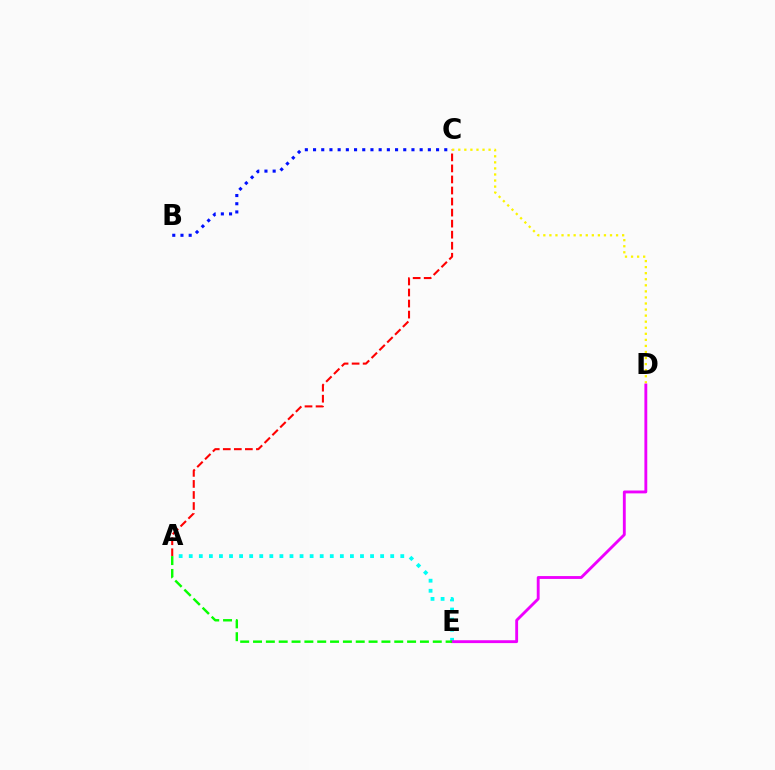{('A', 'E'): [{'color': '#00fff6', 'line_style': 'dotted', 'thickness': 2.74}, {'color': '#08ff00', 'line_style': 'dashed', 'thickness': 1.74}], ('A', 'C'): [{'color': '#ff0000', 'line_style': 'dashed', 'thickness': 1.5}], ('B', 'C'): [{'color': '#0010ff', 'line_style': 'dotted', 'thickness': 2.23}], ('C', 'D'): [{'color': '#fcf500', 'line_style': 'dotted', 'thickness': 1.65}], ('D', 'E'): [{'color': '#ee00ff', 'line_style': 'solid', 'thickness': 2.06}]}